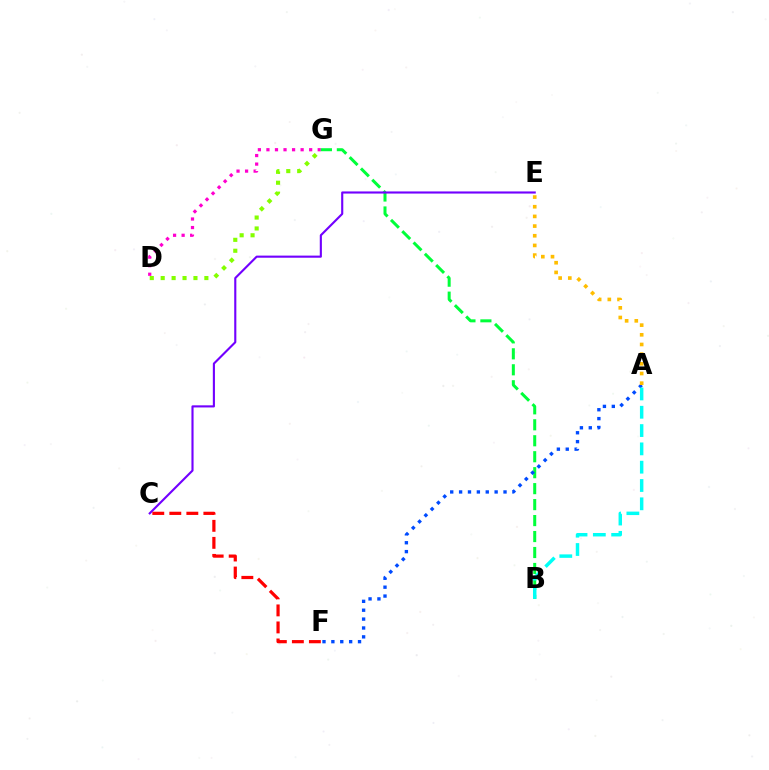{('D', 'G'): [{'color': '#ff00cf', 'line_style': 'dotted', 'thickness': 2.32}, {'color': '#84ff00', 'line_style': 'dotted', 'thickness': 2.97}], ('B', 'G'): [{'color': '#00ff39', 'line_style': 'dashed', 'thickness': 2.17}], ('C', 'E'): [{'color': '#7200ff', 'line_style': 'solid', 'thickness': 1.53}], ('A', 'F'): [{'color': '#004bff', 'line_style': 'dotted', 'thickness': 2.41}], ('A', 'B'): [{'color': '#00fff6', 'line_style': 'dashed', 'thickness': 2.49}], ('C', 'F'): [{'color': '#ff0000', 'line_style': 'dashed', 'thickness': 2.31}], ('A', 'E'): [{'color': '#ffbd00', 'line_style': 'dotted', 'thickness': 2.63}]}